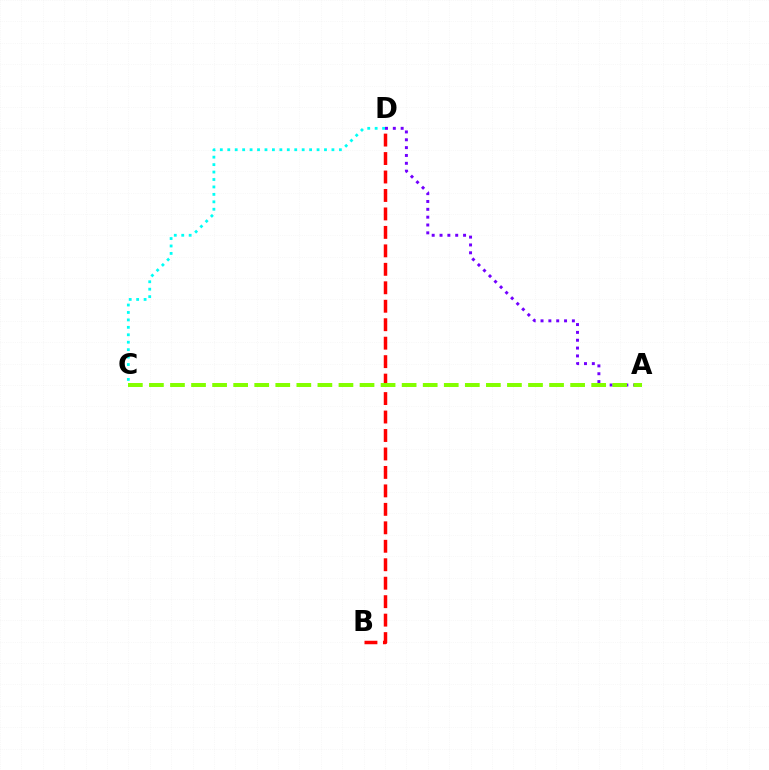{('A', 'D'): [{'color': '#7200ff', 'line_style': 'dotted', 'thickness': 2.13}], ('B', 'D'): [{'color': '#ff0000', 'line_style': 'dashed', 'thickness': 2.51}], ('C', 'D'): [{'color': '#00fff6', 'line_style': 'dotted', 'thickness': 2.02}], ('A', 'C'): [{'color': '#84ff00', 'line_style': 'dashed', 'thickness': 2.86}]}